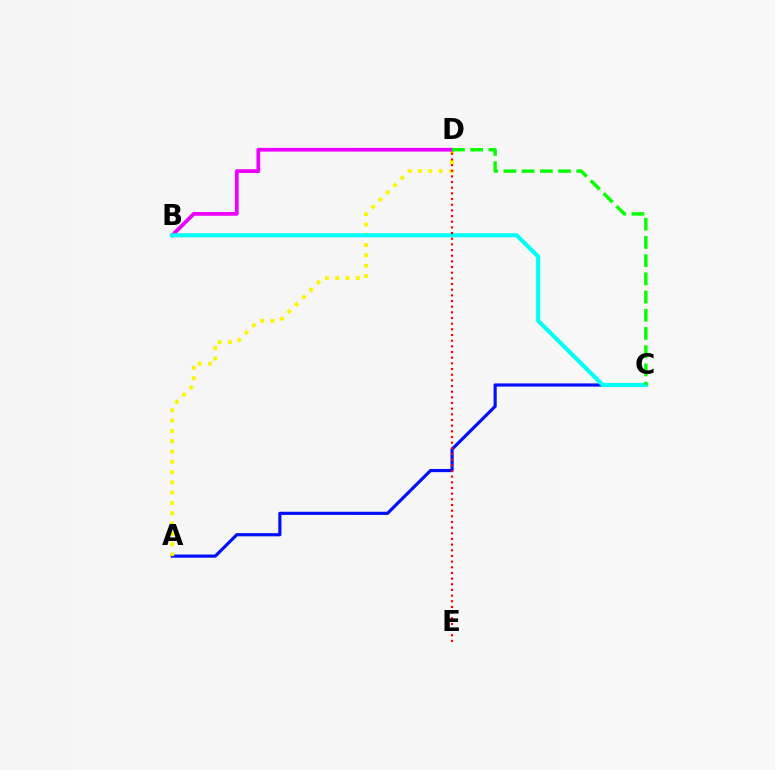{('A', 'C'): [{'color': '#0010ff', 'line_style': 'solid', 'thickness': 2.28}], ('A', 'D'): [{'color': '#fcf500', 'line_style': 'dotted', 'thickness': 2.8}], ('B', 'D'): [{'color': '#ee00ff', 'line_style': 'solid', 'thickness': 2.7}], ('B', 'C'): [{'color': '#00fff6', 'line_style': 'solid', 'thickness': 2.96}], ('D', 'E'): [{'color': '#ff0000', 'line_style': 'dotted', 'thickness': 1.54}], ('C', 'D'): [{'color': '#08ff00', 'line_style': 'dashed', 'thickness': 2.47}]}